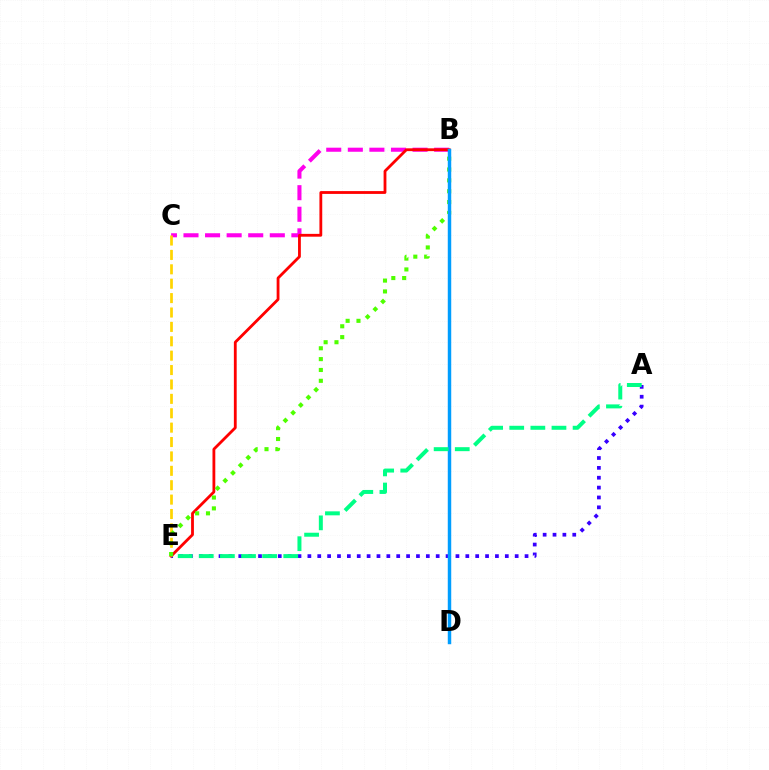{('B', 'C'): [{'color': '#ff00ed', 'line_style': 'dashed', 'thickness': 2.93}], ('A', 'E'): [{'color': '#3700ff', 'line_style': 'dotted', 'thickness': 2.68}, {'color': '#00ff86', 'line_style': 'dashed', 'thickness': 2.87}], ('B', 'E'): [{'color': '#ff0000', 'line_style': 'solid', 'thickness': 2.02}, {'color': '#4fff00', 'line_style': 'dotted', 'thickness': 2.95}], ('C', 'E'): [{'color': '#ffd500', 'line_style': 'dashed', 'thickness': 1.96}], ('B', 'D'): [{'color': '#009eff', 'line_style': 'solid', 'thickness': 2.48}]}